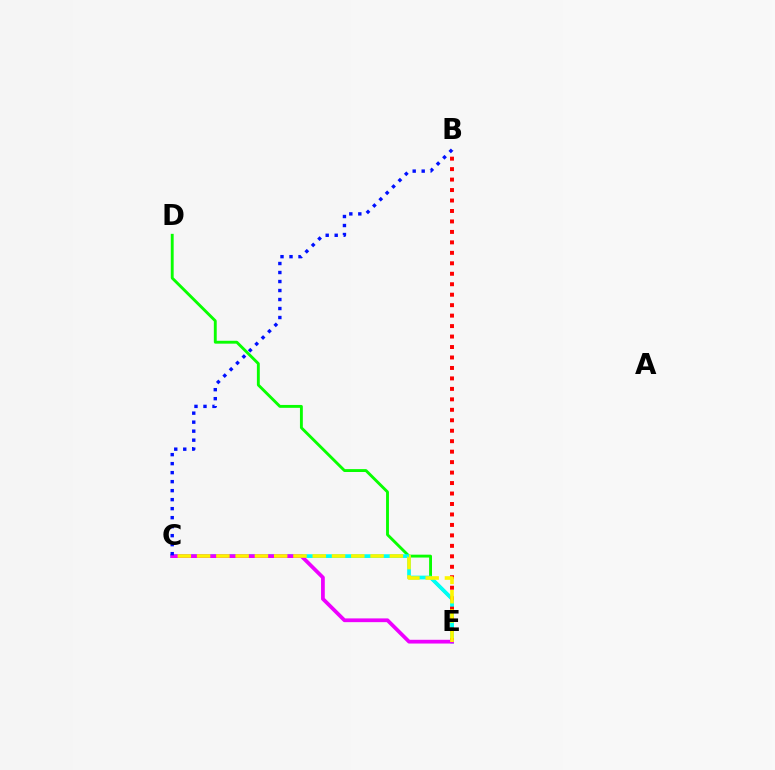{('D', 'E'): [{'color': '#08ff00', 'line_style': 'solid', 'thickness': 2.07}], ('C', 'E'): [{'color': '#00fff6', 'line_style': 'solid', 'thickness': 2.68}, {'color': '#ee00ff', 'line_style': 'solid', 'thickness': 2.7}, {'color': '#fcf500', 'line_style': 'dashed', 'thickness': 2.62}], ('B', 'E'): [{'color': '#ff0000', 'line_style': 'dotted', 'thickness': 2.84}], ('B', 'C'): [{'color': '#0010ff', 'line_style': 'dotted', 'thickness': 2.45}]}